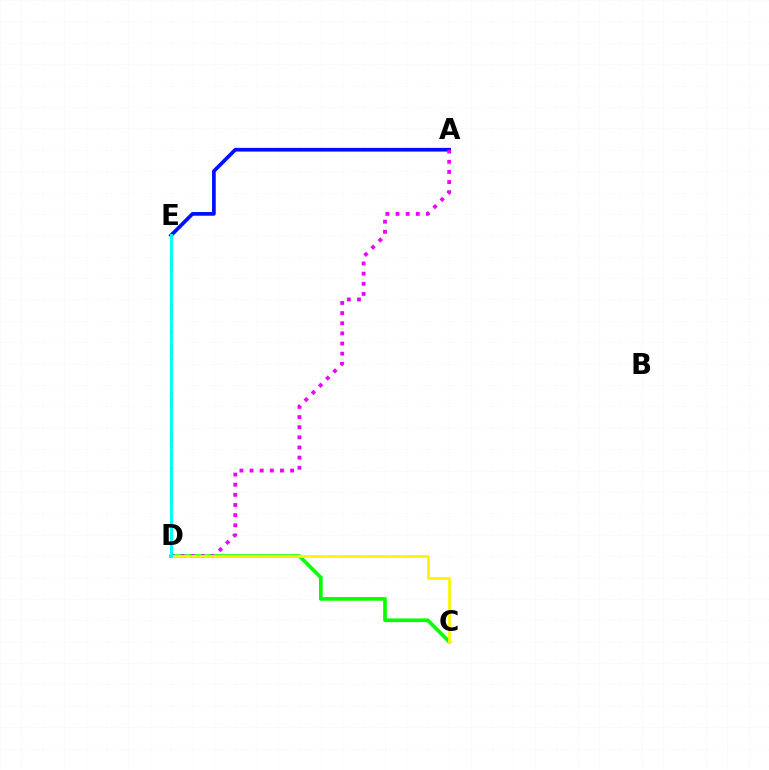{('D', 'E'): [{'color': '#ff0000', 'line_style': 'dotted', 'thickness': 1.85}, {'color': '#00fff6', 'line_style': 'solid', 'thickness': 2.11}], ('C', 'D'): [{'color': '#08ff00', 'line_style': 'solid', 'thickness': 2.65}, {'color': '#fcf500', 'line_style': 'solid', 'thickness': 1.97}], ('A', 'E'): [{'color': '#0010ff', 'line_style': 'solid', 'thickness': 2.66}], ('A', 'D'): [{'color': '#ee00ff', 'line_style': 'dotted', 'thickness': 2.75}]}